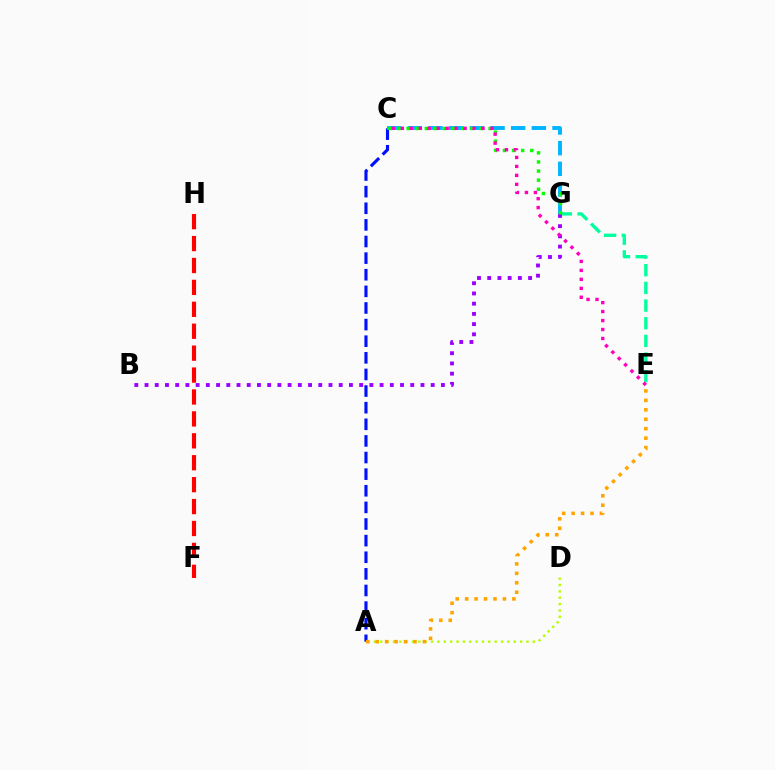{('E', 'G'): [{'color': '#00ff9d', 'line_style': 'dashed', 'thickness': 2.4}], ('A', 'C'): [{'color': '#0010ff', 'line_style': 'dashed', 'thickness': 2.26}], ('F', 'H'): [{'color': '#ff0000', 'line_style': 'dashed', 'thickness': 2.98}], ('C', 'G'): [{'color': '#00b5ff', 'line_style': 'dashed', 'thickness': 2.81}, {'color': '#08ff00', 'line_style': 'dotted', 'thickness': 2.47}], ('B', 'G'): [{'color': '#9b00ff', 'line_style': 'dotted', 'thickness': 2.78}], ('A', 'D'): [{'color': '#b3ff00', 'line_style': 'dotted', 'thickness': 1.73}], ('C', 'E'): [{'color': '#ff00bd', 'line_style': 'dotted', 'thickness': 2.44}], ('A', 'E'): [{'color': '#ffa500', 'line_style': 'dotted', 'thickness': 2.57}]}